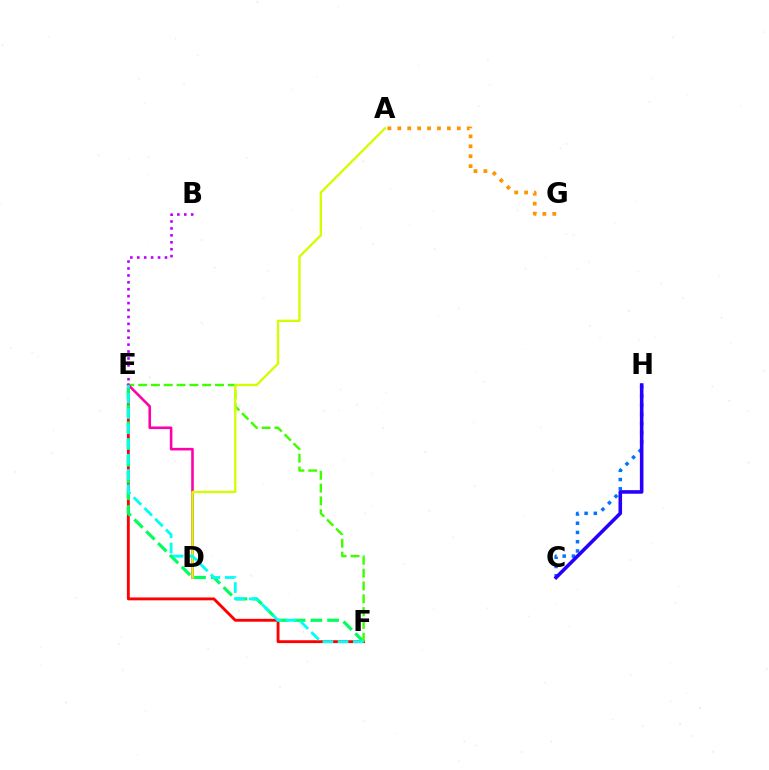{('C', 'H'): [{'color': '#0074ff', 'line_style': 'dotted', 'thickness': 2.51}, {'color': '#2500ff', 'line_style': 'solid', 'thickness': 2.58}], ('E', 'F'): [{'color': '#ff0000', 'line_style': 'solid', 'thickness': 2.07}, {'color': '#00ff5c', 'line_style': 'dashed', 'thickness': 2.28}, {'color': '#3dff00', 'line_style': 'dashed', 'thickness': 1.74}, {'color': '#00fff6', 'line_style': 'dashed', 'thickness': 2.07}], ('D', 'E'): [{'color': '#ff00ac', 'line_style': 'solid', 'thickness': 1.87}], ('B', 'E'): [{'color': '#b900ff', 'line_style': 'dotted', 'thickness': 1.88}], ('A', 'G'): [{'color': '#ff9400', 'line_style': 'dotted', 'thickness': 2.69}], ('A', 'D'): [{'color': '#d1ff00', 'line_style': 'solid', 'thickness': 1.69}]}